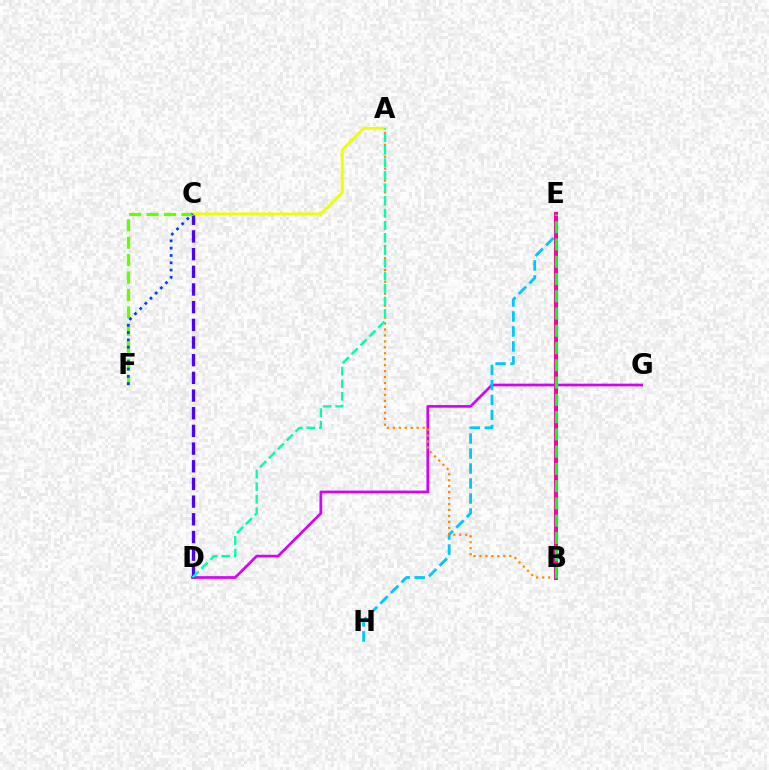{('D', 'G'): [{'color': '#d600ff', 'line_style': 'solid', 'thickness': 1.94}], ('E', 'H'): [{'color': '#00c7ff', 'line_style': 'dashed', 'thickness': 2.04}], ('C', 'D'): [{'color': '#4f00ff', 'line_style': 'dashed', 'thickness': 2.4}], ('A', 'B'): [{'color': '#ff8800', 'line_style': 'dotted', 'thickness': 1.62}], ('A', 'C'): [{'color': '#eeff00', 'line_style': 'solid', 'thickness': 2.07}], ('B', 'E'): [{'color': '#ff0000', 'line_style': 'dashed', 'thickness': 1.51}, {'color': '#ff00a0', 'line_style': 'solid', 'thickness': 2.89}, {'color': '#00ff27', 'line_style': 'dashed', 'thickness': 2.34}], ('C', 'F'): [{'color': '#66ff00', 'line_style': 'dashed', 'thickness': 2.37}, {'color': '#003fff', 'line_style': 'dotted', 'thickness': 1.98}], ('A', 'D'): [{'color': '#00ffaf', 'line_style': 'dashed', 'thickness': 1.71}]}